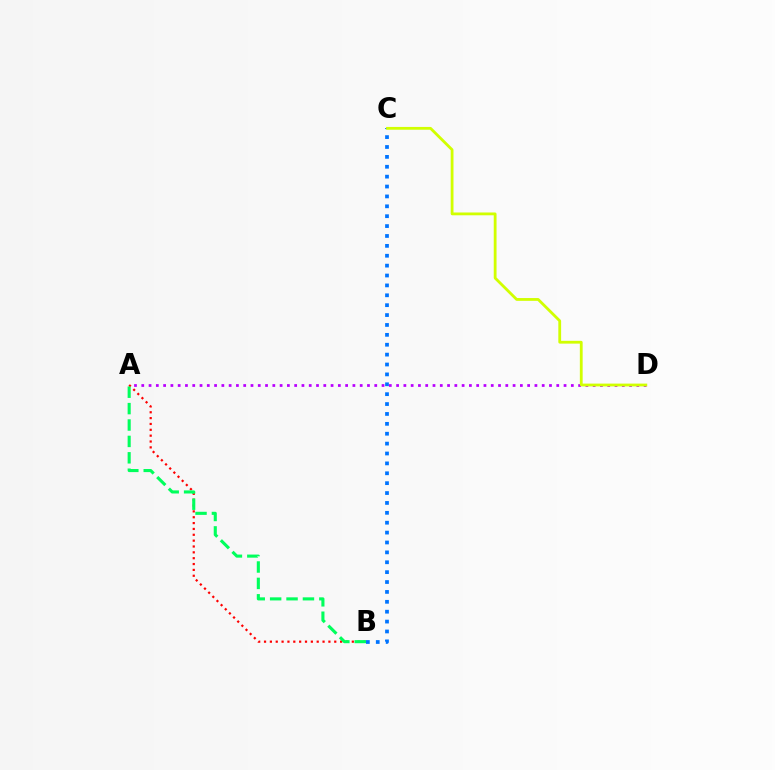{('A', 'D'): [{'color': '#b900ff', 'line_style': 'dotted', 'thickness': 1.98}], ('A', 'B'): [{'color': '#ff0000', 'line_style': 'dotted', 'thickness': 1.59}, {'color': '#00ff5c', 'line_style': 'dashed', 'thickness': 2.23}], ('B', 'C'): [{'color': '#0074ff', 'line_style': 'dotted', 'thickness': 2.69}], ('C', 'D'): [{'color': '#d1ff00', 'line_style': 'solid', 'thickness': 2.02}]}